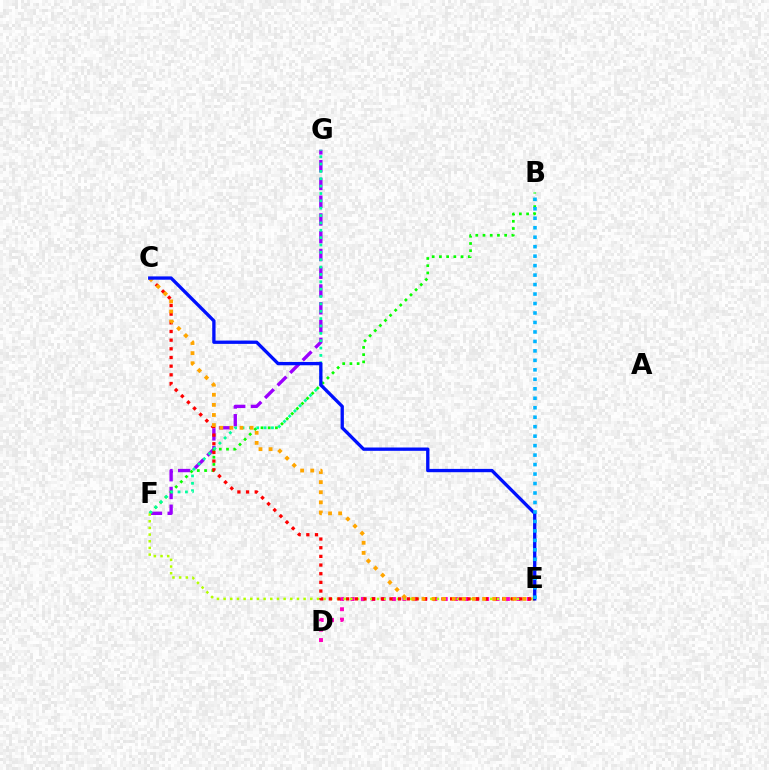{('D', 'E'): [{'color': '#ff00bd', 'line_style': 'dotted', 'thickness': 2.82}], ('F', 'G'): [{'color': '#9b00ff', 'line_style': 'dashed', 'thickness': 2.41}, {'color': '#00ff9d', 'line_style': 'dotted', 'thickness': 2.0}], ('B', 'F'): [{'color': '#08ff00', 'line_style': 'dotted', 'thickness': 1.96}], ('E', 'F'): [{'color': '#b3ff00', 'line_style': 'dotted', 'thickness': 1.81}], ('C', 'E'): [{'color': '#ff0000', 'line_style': 'dotted', 'thickness': 2.35}, {'color': '#ffa500', 'line_style': 'dotted', 'thickness': 2.74}, {'color': '#0010ff', 'line_style': 'solid', 'thickness': 2.39}], ('B', 'E'): [{'color': '#00b5ff', 'line_style': 'dotted', 'thickness': 2.57}]}